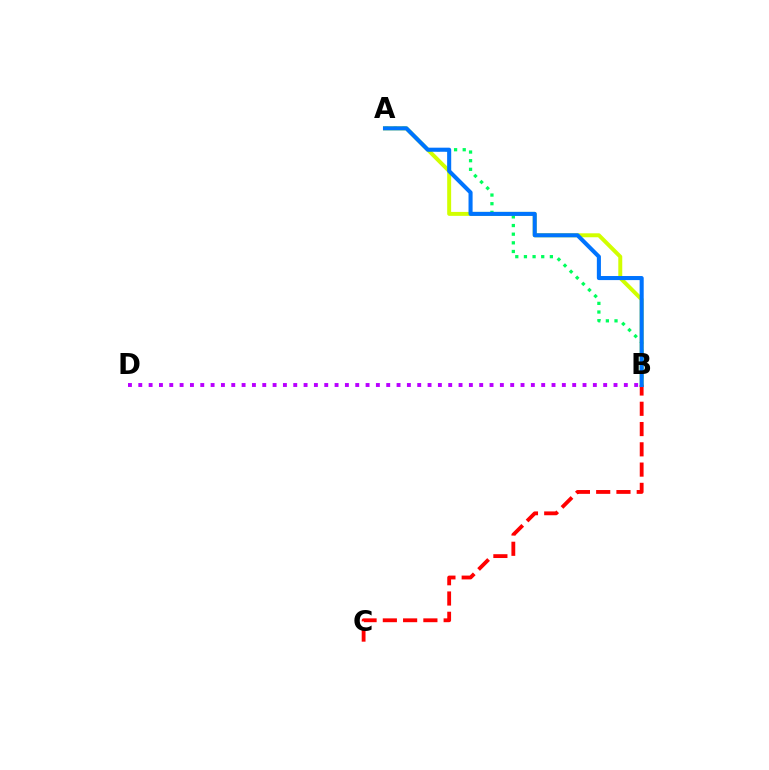{('A', 'B'): [{'color': '#d1ff00', 'line_style': 'solid', 'thickness': 2.84}, {'color': '#00ff5c', 'line_style': 'dotted', 'thickness': 2.35}, {'color': '#0074ff', 'line_style': 'solid', 'thickness': 2.93}], ('B', 'C'): [{'color': '#ff0000', 'line_style': 'dashed', 'thickness': 2.75}], ('B', 'D'): [{'color': '#b900ff', 'line_style': 'dotted', 'thickness': 2.81}]}